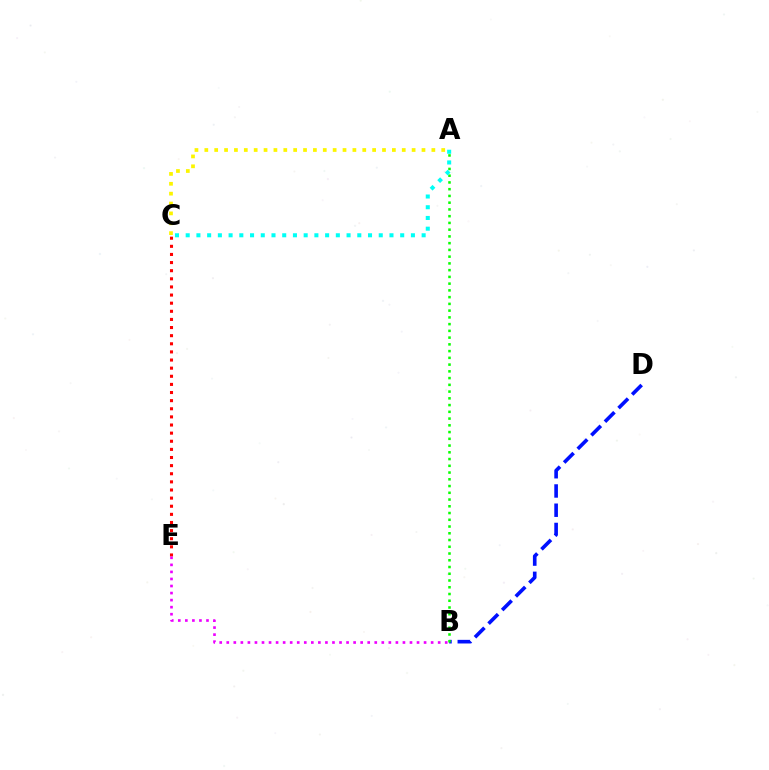{('B', 'D'): [{'color': '#0010ff', 'line_style': 'dashed', 'thickness': 2.61}], ('A', 'C'): [{'color': '#fcf500', 'line_style': 'dotted', 'thickness': 2.68}, {'color': '#00fff6', 'line_style': 'dotted', 'thickness': 2.91}], ('C', 'E'): [{'color': '#ff0000', 'line_style': 'dotted', 'thickness': 2.21}], ('A', 'B'): [{'color': '#08ff00', 'line_style': 'dotted', 'thickness': 1.83}], ('B', 'E'): [{'color': '#ee00ff', 'line_style': 'dotted', 'thickness': 1.91}]}